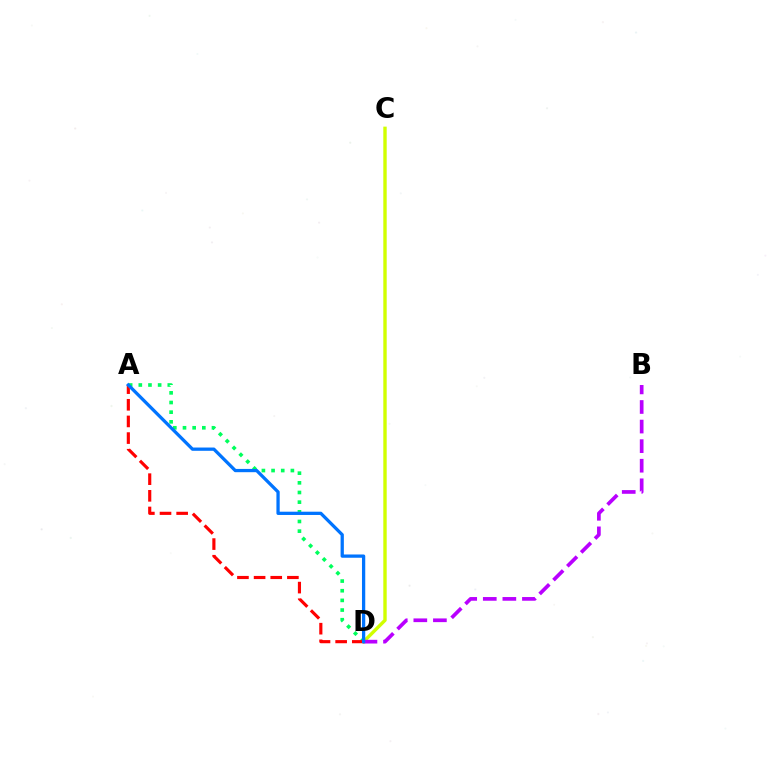{('A', 'D'): [{'color': '#00ff5c', 'line_style': 'dotted', 'thickness': 2.63}, {'color': '#ff0000', 'line_style': 'dashed', 'thickness': 2.26}, {'color': '#0074ff', 'line_style': 'solid', 'thickness': 2.35}], ('C', 'D'): [{'color': '#d1ff00', 'line_style': 'solid', 'thickness': 2.44}], ('B', 'D'): [{'color': '#b900ff', 'line_style': 'dashed', 'thickness': 2.66}]}